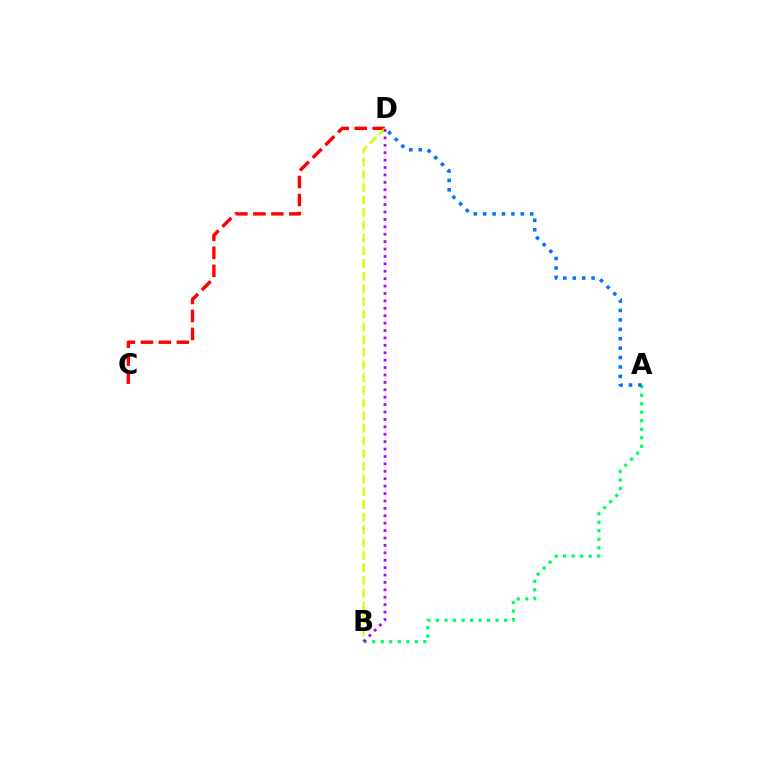{('A', 'B'): [{'color': '#00ff5c', 'line_style': 'dotted', 'thickness': 2.31}], ('C', 'D'): [{'color': '#ff0000', 'line_style': 'dashed', 'thickness': 2.44}], ('B', 'D'): [{'color': '#d1ff00', 'line_style': 'dashed', 'thickness': 1.72}, {'color': '#b900ff', 'line_style': 'dotted', 'thickness': 2.01}], ('A', 'D'): [{'color': '#0074ff', 'line_style': 'dotted', 'thickness': 2.56}]}